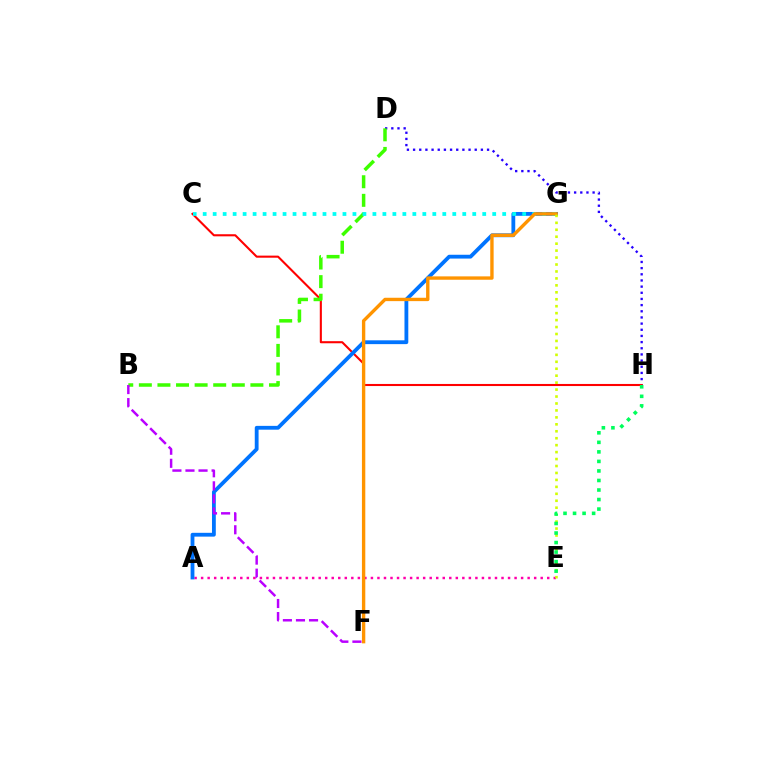{('A', 'E'): [{'color': '#ff00ac', 'line_style': 'dotted', 'thickness': 1.77}], ('D', 'H'): [{'color': '#2500ff', 'line_style': 'dotted', 'thickness': 1.67}], ('C', 'H'): [{'color': '#ff0000', 'line_style': 'solid', 'thickness': 1.5}], ('A', 'G'): [{'color': '#0074ff', 'line_style': 'solid', 'thickness': 2.75}], ('B', 'D'): [{'color': '#3dff00', 'line_style': 'dashed', 'thickness': 2.53}], ('C', 'G'): [{'color': '#00fff6', 'line_style': 'dotted', 'thickness': 2.71}], ('F', 'G'): [{'color': '#ff9400', 'line_style': 'solid', 'thickness': 2.43}], ('B', 'F'): [{'color': '#b900ff', 'line_style': 'dashed', 'thickness': 1.77}], ('E', 'G'): [{'color': '#d1ff00', 'line_style': 'dotted', 'thickness': 1.89}], ('E', 'H'): [{'color': '#00ff5c', 'line_style': 'dotted', 'thickness': 2.59}]}